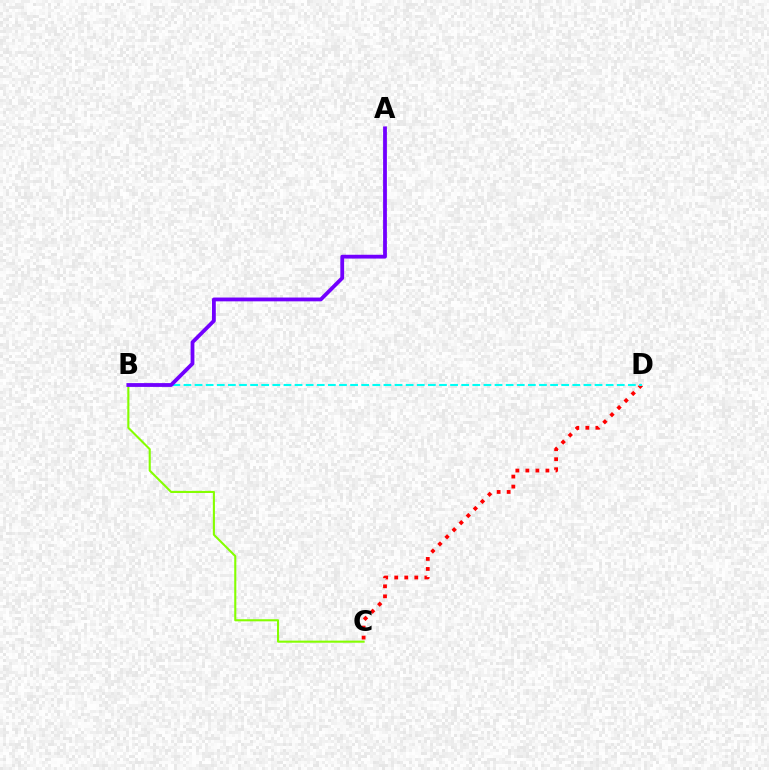{('C', 'D'): [{'color': '#ff0000', 'line_style': 'dotted', 'thickness': 2.72}], ('B', 'D'): [{'color': '#00fff6', 'line_style': 'dashed', 'thickness': 1.51}], ('B', 'C'): [{'color': '#84ff00', 'line_style': 'solid', 'thickness': 1.51}], ('A', 'B'): [{'color': '#7200ff', 'line_style': 'solid', 'thickness': 2.74}]}